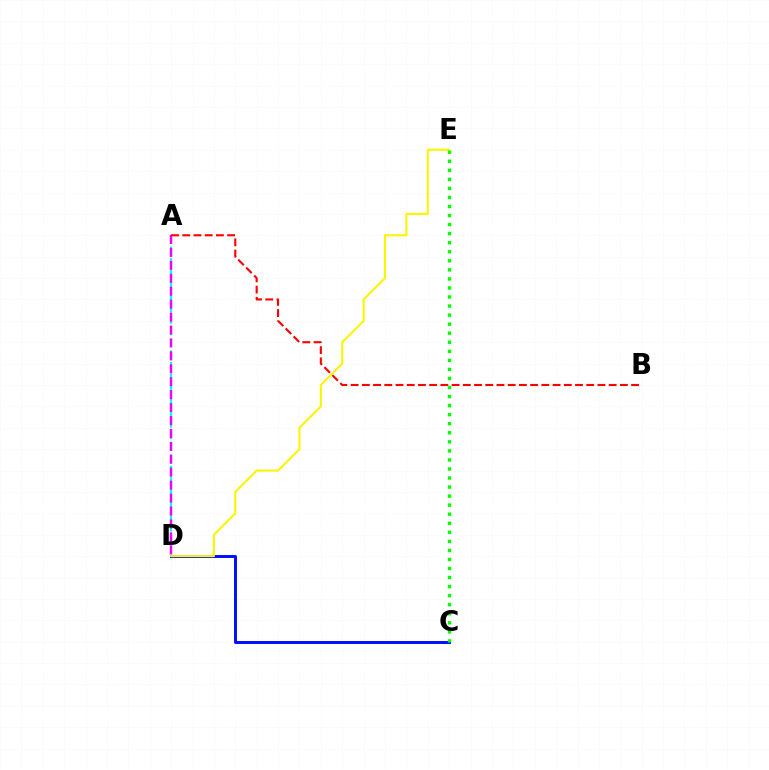{('A', 'D'): [{'color': '#00fff6', 'line_style': 'dashed', 'thickness': 1.57}, {'color': '#ee00ff', 'line_style': 'dashed', 'thickness': 1.76}], ('C', 'D'): [{'color': '#0010ff', 'line_style': 'solid', 'thickness': 2.13}], ('A', 'B'): [{'color': '#ff0000', 'line_style': 'dashed', 'thickness': 1.52}], ('D', 'E'): [{'color': '#fcf500', 'line_style': 'solid', 'thickness': 1.5}], ('C', 'E'): [{'color': '#08ff00', 'line_style': 'dotted', 'thickness': 2.46}]}